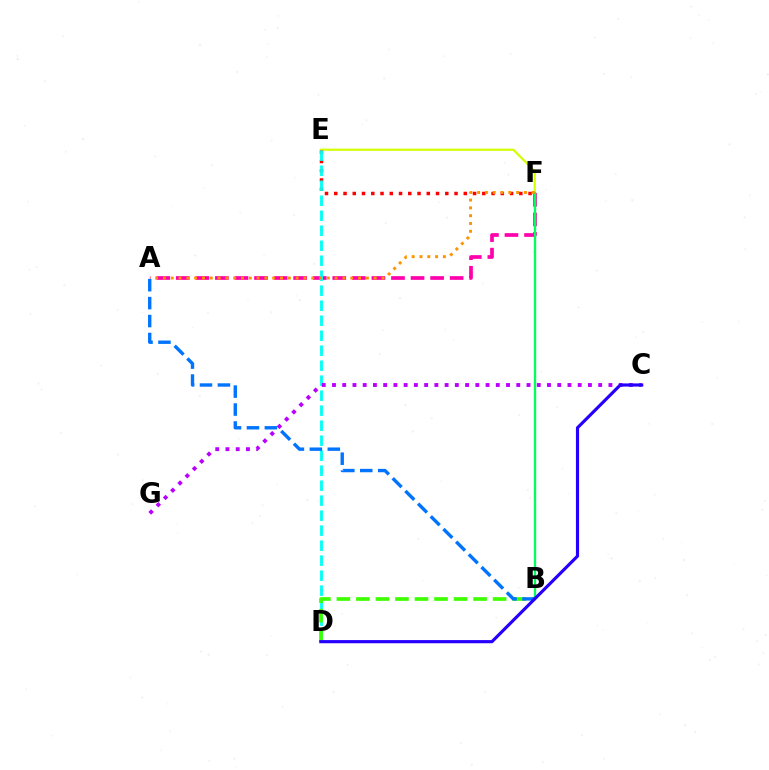{('A', 'F'): [{'color': '#ff00ac', 'line_style': 'dashed', 'thickness': 2.66}, {'color': '#ff9400', 'line_style': 'dotted', 'thickness': 2.12}], ('E', 'F'): [{'color': '#d1ff00', 'line_style': 'solid', 'thickness': 1.57}, {'color': '#ff0000', 'line_style': 'dotted', 'thickness': 2.51}], ('D', 'E'): [{'color': '#00fff6', 'line_style': 'dashed', 'thickness': 2.04}], ('B', 'F'): [{'color': '#00ff5c', 'line_style': 'solid', 'thickness': 1.68}], ('C', 'G'): [{'color': '#b900ff', 'line_style': 'dotted', 'thickness': 2.78}], ('B', 'D'): [{'color': '#3dff00', 'line_style': 'dashed', 'thickness': 2.65}], ('A', 'B'): [{'color': '#0074ff', 'line_style': 'dashed', 'thickness': 2.44}], ('C', 'D'): [{'color': '#2500ff', 'line_style': 'solid', 'thickness': 2.27}]}